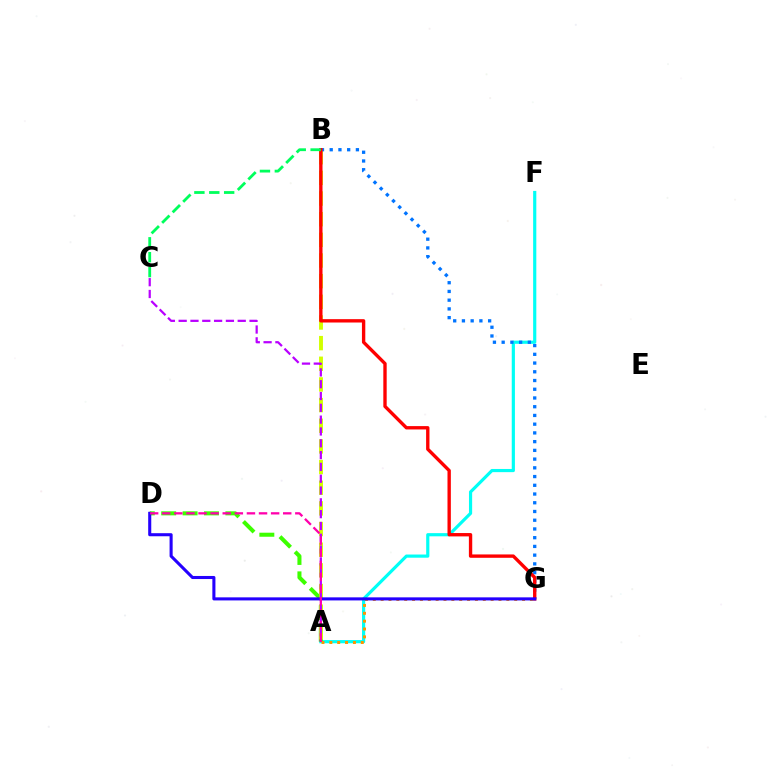{('A', 'F'): [{'color': '#00fff6', 'line_style': 'solid', 'thickness': 2.29}], ('A', 'D'): [{'color': '#3dff00', 'line_style': 'dashed', 'thickness': 2.91}, {'color': '#ff00ac', 'line_style': 'dashed', 'thickness': 1.64}], ('A', 'G'): [{'color': '#ff9400', 'line_style': 'dotted', 'thickness': 2.13}], ('A', 'B'): [{'color': '#d1ff00', 'line_style': 'dashed', 'thickness': 2.81}], ('B', 'G'): [{'color': '#0074ff', 'line_style': 'dotted', 'thickness': 2.37}, {'color': '#ff0000', 'line_style': 'solid', 'thickness': 2.42}], ('B', 'C'): [{'color': '#00ff5c', 'line_style': 'dashed', 'thickness': 2.02}], ('A', 'C'): [{'color': '#b900ff', 'line_style': 'dashed', 'thickness': 1.6}], ('D', 'G'): [{'color': '#2500ff', 'line_style': 'solid', 'thickness': 2.21}]}